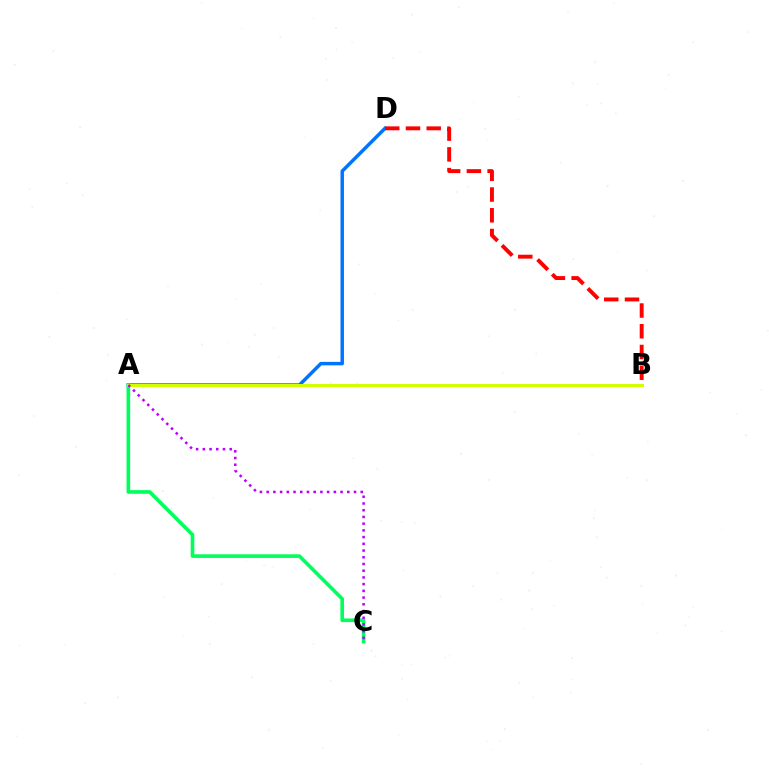{('A', 'D'): [{'color': '#0074ff', 'line_style': 'solid', 'thickness': 2.49}], ('B', 'D'): [{'color': '#ff0000', 'line_style': 'dashed', 'thickness': 2.82}], ('A', 'C'): [{'color': '#00ff5c', 'line_style': 'solid', 'thickness': 2.62}, {'color': '#b900ff', 'line_style': 'dotted', 'thickness': 1.83}], ('A', 'B'): [{'color': '#d1ff00', 'line_style': 'solid', 'thickness': 2.19}]}